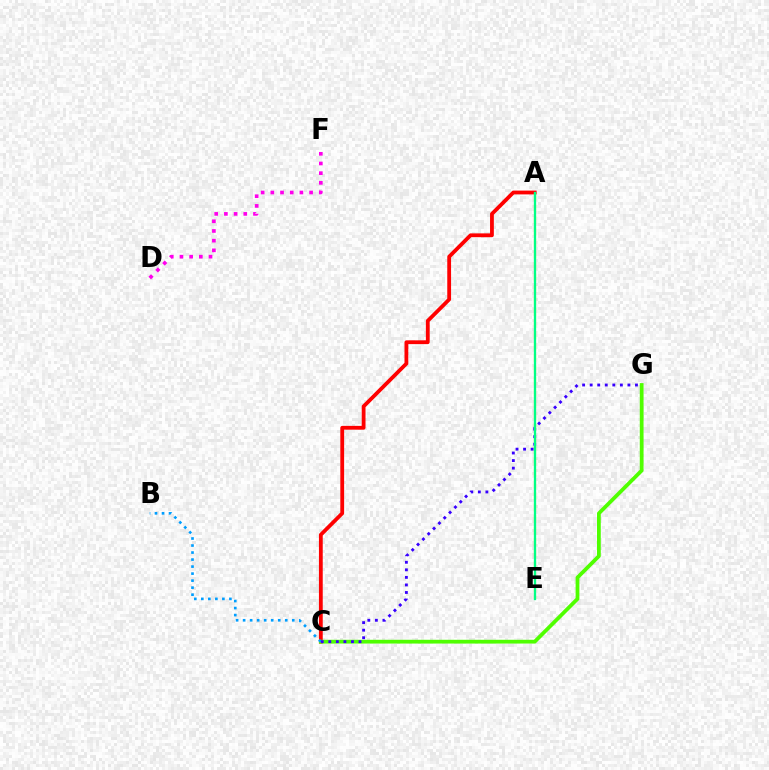{('A', 'C'): [{'color': '#ff0000', 'line_style': 'solid', 'thickness': 2.74}], ('C', 'G'): [{'color': '#4fff00', 'line_style': 'solid', 'thickness': 2.72}, {'color': '#3700ff', 'line_style': 'dotted', 'thickness': 2.05}], ('D', 'F'): [{'color': '#ff00ed', 'line_style': 'dotted', 'thickness': 2.63}], ('A', 'E'): [{'color': '#ffd500', 'line_style': 'dashed', 'thickness': 1.56}, {'color': '#00ff86', 'line_style': 'solid', 'thickness': 1.64}], ('B', 'C'): [{'color': '#009eff', 'line_style': 'dotted', 'thickness': 1.91}]}